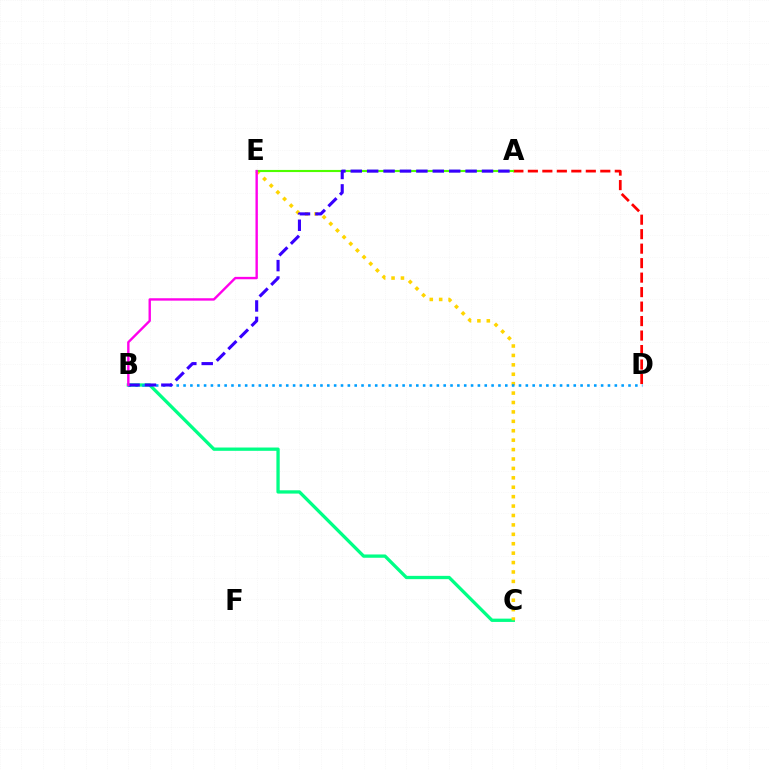{('A', 'D'): [{'color': '#ff0000', 'line_style': 'dashed', 'thickness': 1.97}], ('B', 'C'): [{'color': '#00ff86', 'line_style': 'solid', 'thickness': 2.37}], ('C', 'E'): [{'color': '#ffd500', 'line_style': 'dotted', 'thickness': 2.56}], ('A', 'E'): [{'color': '#4fff00', 'line_style': 'solid', 'thickness': 1.53}], ('B', 'D'): [{'color': '#009eff', 'line_style': 'dotted', 'thickness': 1.86}], ('A', 'B'): [{'color': '#3700ff', 'line_style': 'dashed', 'thickness': 2.23}], ('B', 'E'): [{'color': '#ff00ed', 'line_style': 'solid', 'thickness': 1.72}]}